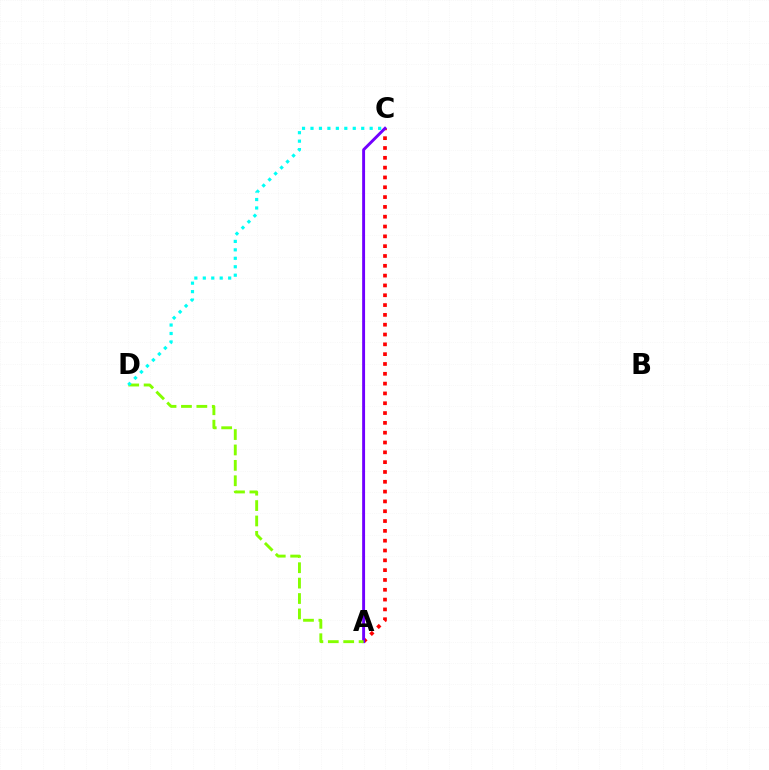{('A', 'C'): [{'color': '#ff0000', 'line_style': 'dotted', 'thickness': 2.67}, {'color': '#7200ff', 'line_style': 'solid', 'thickness': 2.1}], ('A', 'D'): [{'color': '#84ff00', 'line_style': 'dashed', 'thickness': 2.09}], ('C', 'D'): [{'color': '#00fff6', 'line_style': 'dotted', 'thickness': 2.3}]}